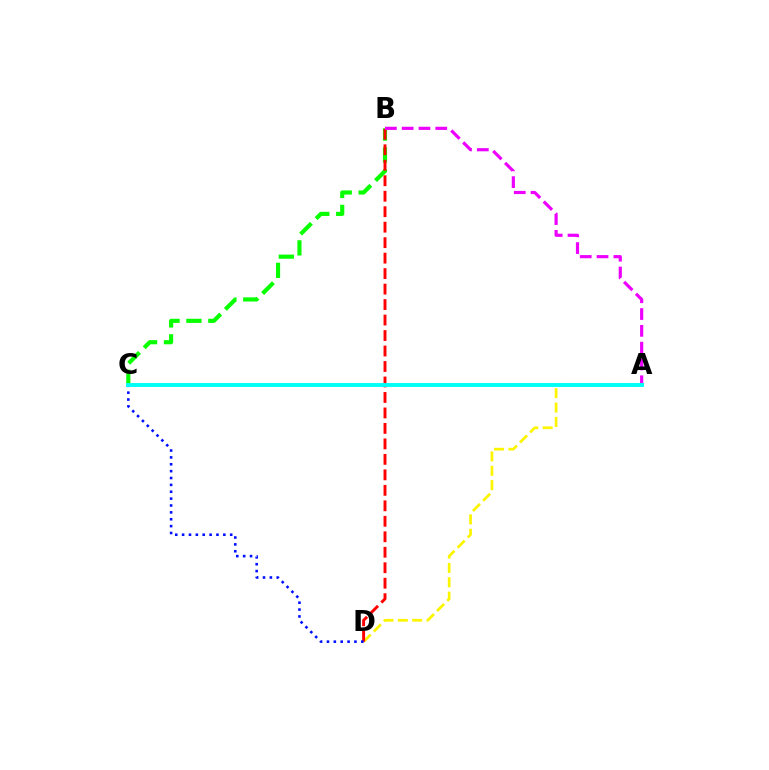{('B', 'C'): [{'color': '#08ff00', 'line_style': 'dashed', 'thickness': 2.98}], ('A', 'D'): [{'color': '#fcf500', 'line_style': 'dashed', 'thickness': 1.95}], ('B', 'D'): [{'color': '#ff0000', 'line_style': 'dashed', 'thickness': 2.1}], ('A', 'B'): [{'color': '#ee00ff', 'line_style': 'dashed', 'thickness': 2.28}], ('C', 'D'): [{'color': '#0010ff', 'line_style': 'dotted', 'thickness': 1.87}], ('A', 'C'): [{'color': '#00fff6', 'line_style': 'solid', 'thickness': 2.81}]}